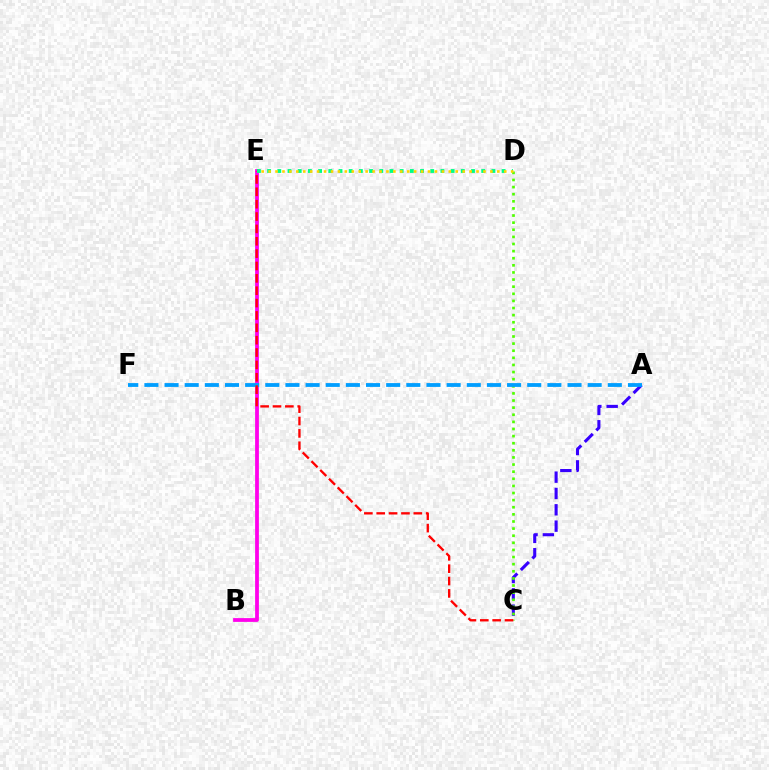{('A', 'C'): [{'color': '#3700ff', 'line_style': 'dashed', 'thickness': 2.22}], ('B', 'E'): [{'color': '#ff00ed', 'line_style': 'solid', 'thickness': 2.72}], ('C', 'D'): [{'color': '#4fff00', 'line_style': 'dotted', 'thickness': 1.93}], ('A', 'F'): [{'color': '#009eff', 'line_style': 'dashed', 'thickness': 2.74}], ('C', 'E'): [{'color': '#ff0000', 'line_style': 'dashed', 'thickness': 1.68}], ('D', 'E'): [{'color': '#00ff86', 'line_style': 'dotted', 'thickness': 2.77}, {'color': '#ffd500', 'line_style': 'dotted', 'thickness': 1.88}]}